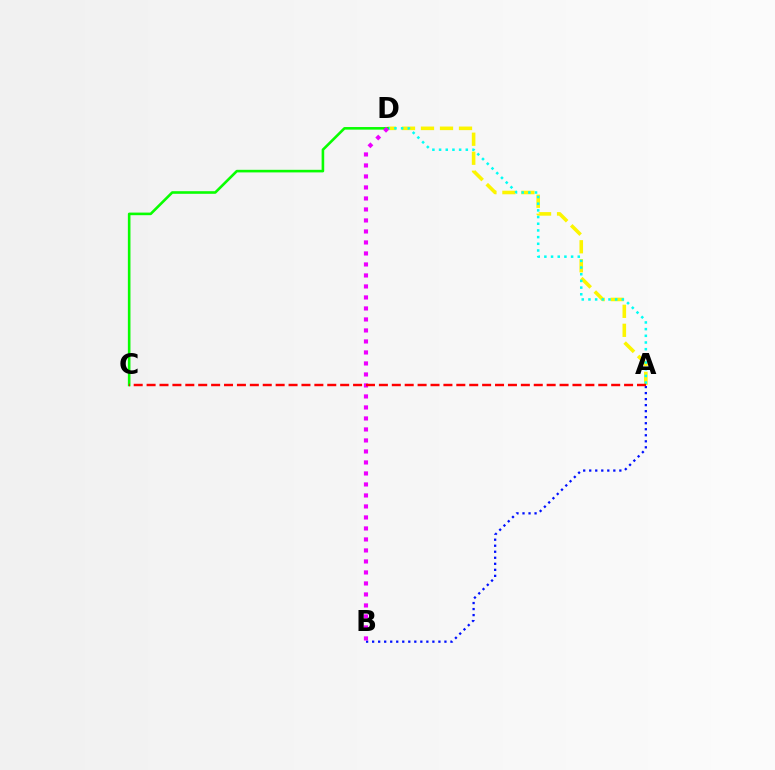{('A', 'B'): [{'color': '#0010ff', 'line_style': 'dotted', 'thickness': 1.64}], ('A', 'D'): [{'color': '#fcf500', 'line_style': 'dashed', 'thickness': 2.58}, {'color': '#00fff6', 'line_style': 'dotted', 'thickness': 1.82}], ('C', 'D'): [{'color': '#08ff00', 'line_style': 'solid', 'thickness': 1.87}], ('B', 'D'): [{'color': '#ee00ff', 'line_style': 'dotted', 'thickness': 2.99}], ('A', 'C'): [{'color': '#ff0000', 'line_style': 'dashed', 'thickness': 1.75}]}